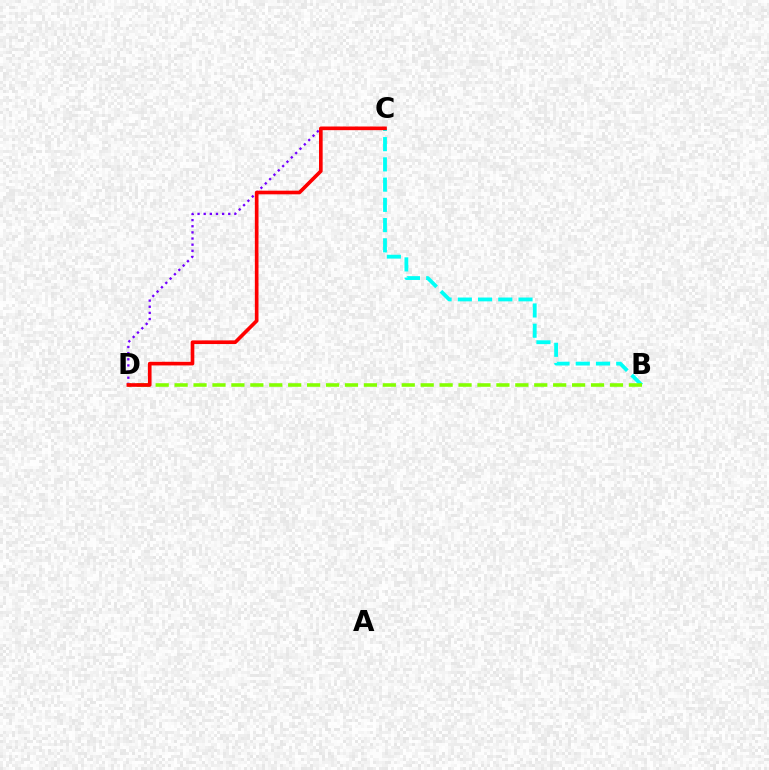{('C', 'D'): [{'color': '#7200ff', 'line_style': 'dotted', 'thickness': 1.67}, {'color': '#ff0000', 'line_style': 'solid', 'thickness': 2.63}], ('B', 'C'): [{'color': '#00fff6', 'line_style': 'dashed', 'thickness': 2.75}], ('B', 'D'): [{'color': '#84ff00', 'line_style': 'dashed', 'thickness': 2.57}]}